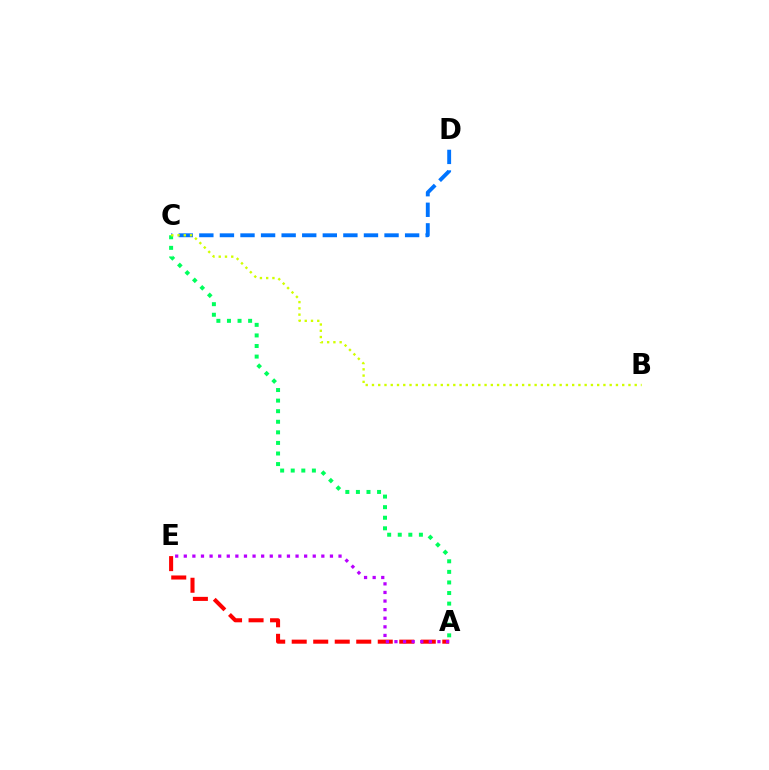{('C', 'D'): [{'color': '#0074ff', 'line_style': 'dashed', 'thickness': 2.8}], ('A', 'E'): [{'color': '#ff0000', 'line_style': 'dashed', 'thickness': 2.92}, {'color': '#b900ff', 'line_style': 'dotted', 'thickness': 2.34}], ('A', 'C'): [{'color': '#00ff5c', 'line_style': 'dotted', 'thickness': 2.87}], ('B', 'C'): [{'color': '#d1ff00', 'line_style': 'dotted', 'thickness': 1.7}]}